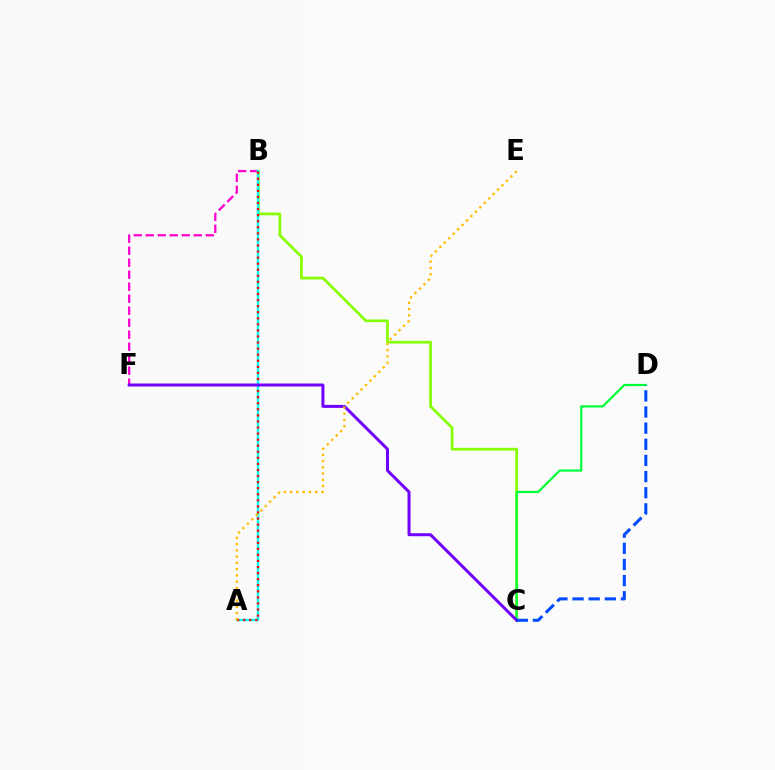{('B', 'C'): [{'color': '#84ff00', 'line_style': 'solid', 'thickness': 1.94}], ('B', 'F'): [{'color': '#ff00cf', 'line_style': 'dashed', 'thickness': 1.63}], ('A', 'B'): [{'color': '#00fff6', 'line_style': 'solid', 'thickness': 1.79}, {'color': '#ff0000', 'line_style': 'dotted', 'thickness': 1.65}], ('C', 'D'): [{'color': '#00ff39', 'line_style': 'solid', 'thickness': 1.58}, {'color': '#004bff', 'line_style': 'dashed', 'thickness': 2.19}], ('C', 'F'): [{'color': '#7200ff', 'line_style': 'solid', 'thickness': 2.16}], ('A', 'E'): [{'color': '#ffbd00', 'line_style': 'dotted', 'thickness': 1.7}]}